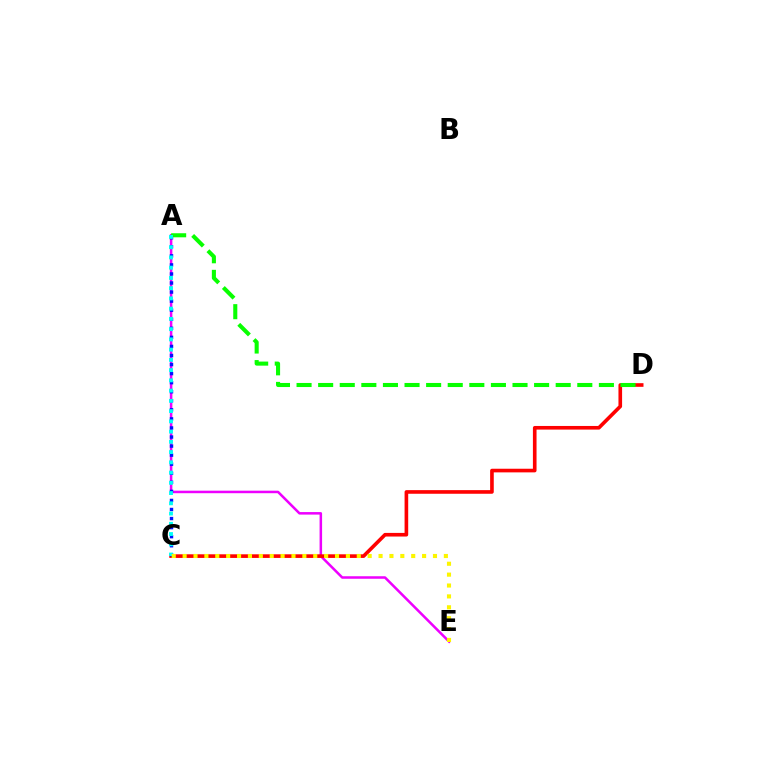{('A', 'E'): [{'color': '#ee00ff', 'line_style': 'solid', 'thickness': 1.82}], ('C', 'D'): [{'color': '#ff0000', 'line_style': 'solid', 'thickness': 2.62}], ('A', 'C'): [{'color': '#0010ff', 'line_style': 'dotted', 'thickness': 2.46}, {'color': '#00fff6', 'line_style': 'dotted', 'thickness': 2.78}], ('A', 'D'): [{'color': '#08ff00', 'line_style': 'dashed', 'thickness': 2.93}], ('C', 'E'): [{'color': '#fcf500', 'line_style': 'dotted', 'thickness': 2.96}]}